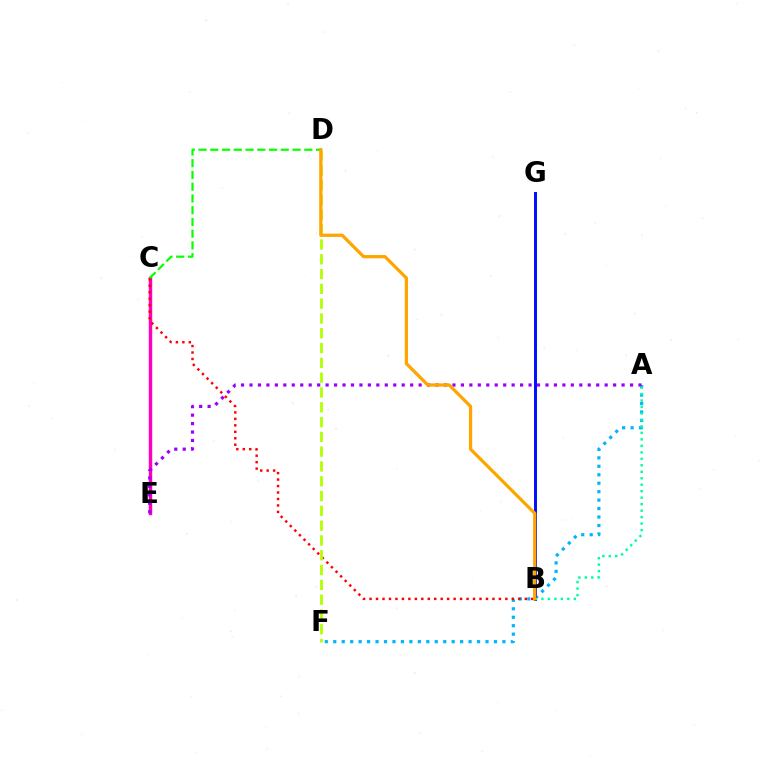{('A', 'F'): [{'color': '#00b5ff', 'line_style': 'dotted', 'thickness': 2.3}], ('B', 'G'): [{'color': '#0010ff', 'line_style': 'solid', 'thickness': 2.13}], ('C', 'E'): [{'color': '#ff00bd', 'line_style': 'solid', 'thickness': 2.47}], ('B', 'C'): [{'color': '#ff0000', 'line_style': 'dotted', 'thickness': 1.76}], ('C', 'D'): [{'color': '#08ff00', 'line_style': 'dashed', 'thickness': 1.6}], ('A', 'E'): [{'color': '#9b00ff', 'line_style': 'dotted', 'thickness': 2.3}], ('D', 'F'): [{'color': '#b3ff00', 'line_style': 'dashed', 'thickness': 2.01}], ('A', 'B'): [{'color': '#00ff9d', 'line_style': 'dotted', 'thickness': 1.76}], ('B', 'D'): [{'color': '#ffa500', 'line_style': 'solid', 'thickness': 2.33}]}